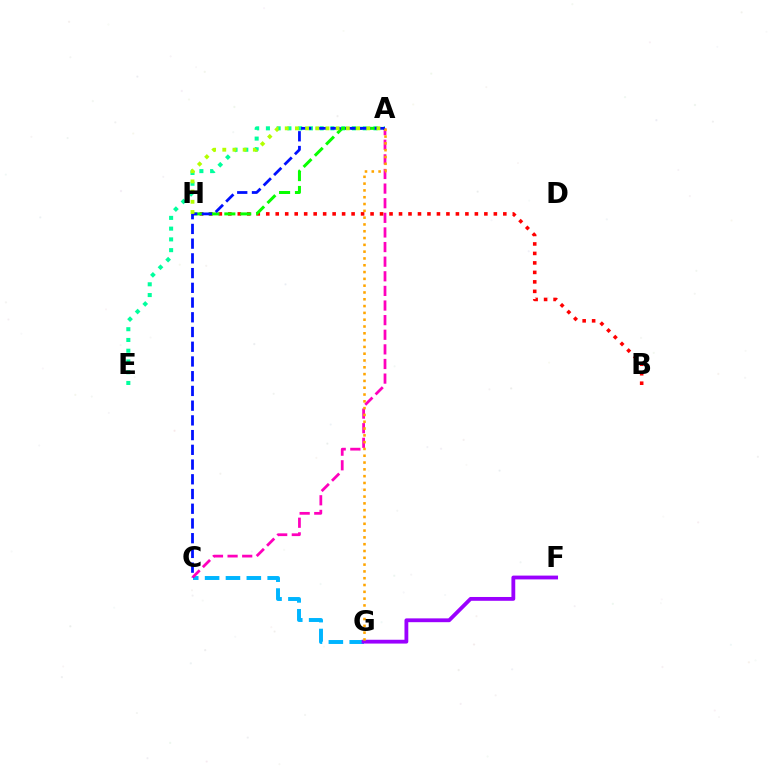{('C', 'G'): [{'color': '#00b5ff', 'line_style': 'dashed', 'thickness': 2.83}], ('A', 'C'): [{'color': '#ff00bd', 'line_style': 'dashed', 'thickness': 1.99}, {'color': '#0010ff', 'line_style': 'dashed', 'thickness': 2.0}], ('A', 'E'): [{'color': '#00ff9d', 'line_style': 'dotted', 'thickness': 2.92}], ('B', 'H'): [{'color': '#ff0000', 'line_style': 'dotted', 'thickness': 2.58}], ('A', 'H'): [{'color': '#08ff00', 'line_style': 'dashed', 'thickness': 2.16}, {'color': '#b3ff00', 'line_style': 'dotted', 'thickness': 2.77}], ('F', 'G'): [{'color': '#9b00ff', 'line_style': 'solid', 'thickness': 2.75}], ('A', 'G'): [{'color': '#ffa500', 'line_style': 'dotted', 'thickness': 1.85}]}